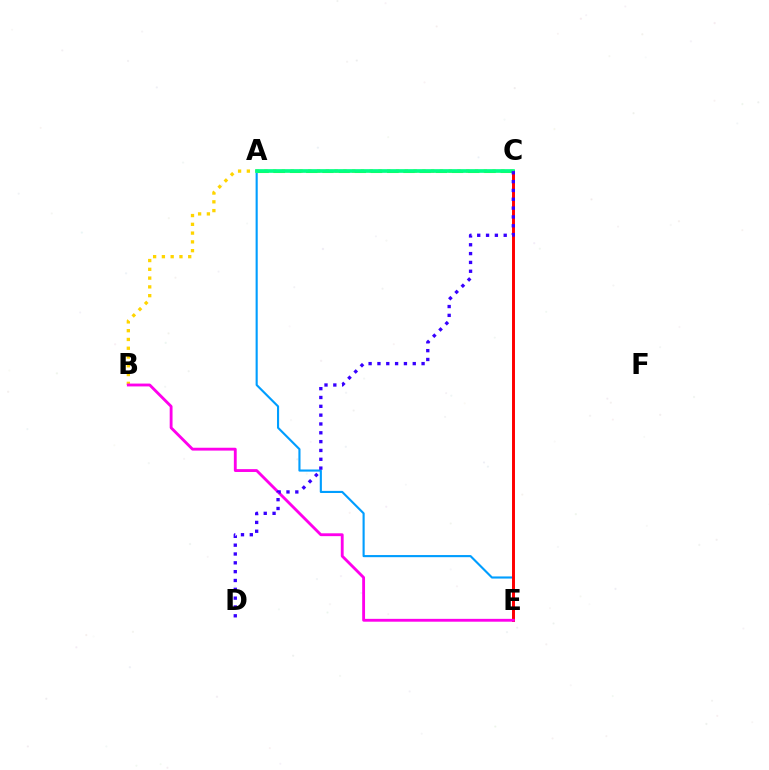{('A', 'E'): [{'color': '#009eff', 'line_style': 'solid', 'thickness': 1.53}], ('C', 'E'): [{'color': '#ff0000', 'line_style': 'solid', 'thickness': 2.12}], ('B', 'C'): [{'color': '#ffd500', 'line_style': 'dotted', 'thickness': 2.38}], ('B', 'E'): [{'color': '#ff00ed', 'line_style': 'solid', 'thickness': 2.05}], ('A', 'C'): [{'color': '#4fff00', 'line_style': 'dashed', 'thickness': 2.2}, {'color': '#00ff86', 'line_style': 'solid', 'thickness': 2.65}], ('C', 'D'): [{'color': '#3700ff', 'line_style': 'dotted', 'thickness': 2.4}]}